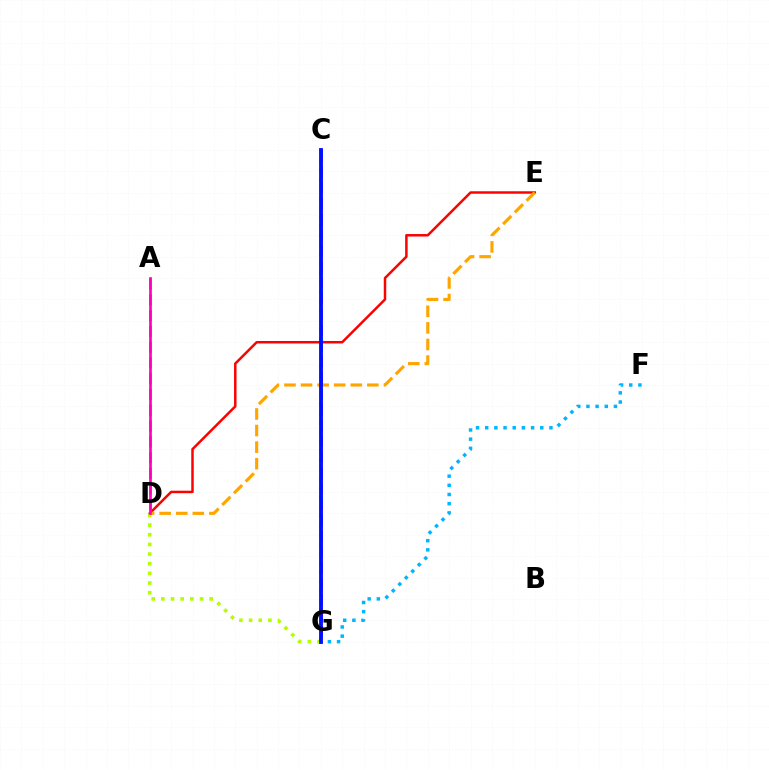{('D', 'E'): [{'color': '#ff0000', 'line_style': 'solid', 'thickness': 1.79}, {'color': '#ffa500', 'line_style': 'dashed', 'thickness': 2.25}], ('F', 'G'): [{'color': '#00b5ff', 'line_style': 'dotted', 'thickness': 2.49}], ('D', 'G'): [{'color': '#b3ff00', 'line_style': 'dotted', 'thickness': 2.62}], ('C', 'G'): [{'color': '#00ff9d', 'line_style': 'dotted', 'thickness': 2.54}, {'color': '#9b00ff', 'line_style': 'dashed', 'thickness': 2.15}, {'color': '#0010ff', 'line_style': 'solid', 'thickness': 2.77}], ('A', 'D'): [{'color': '#08ff00', 'line_style': 'dashed', 'thickness': 2.14}, {'color': '#ff00bd', 'line_style': 'solid', 'thickness': 1.91}]}